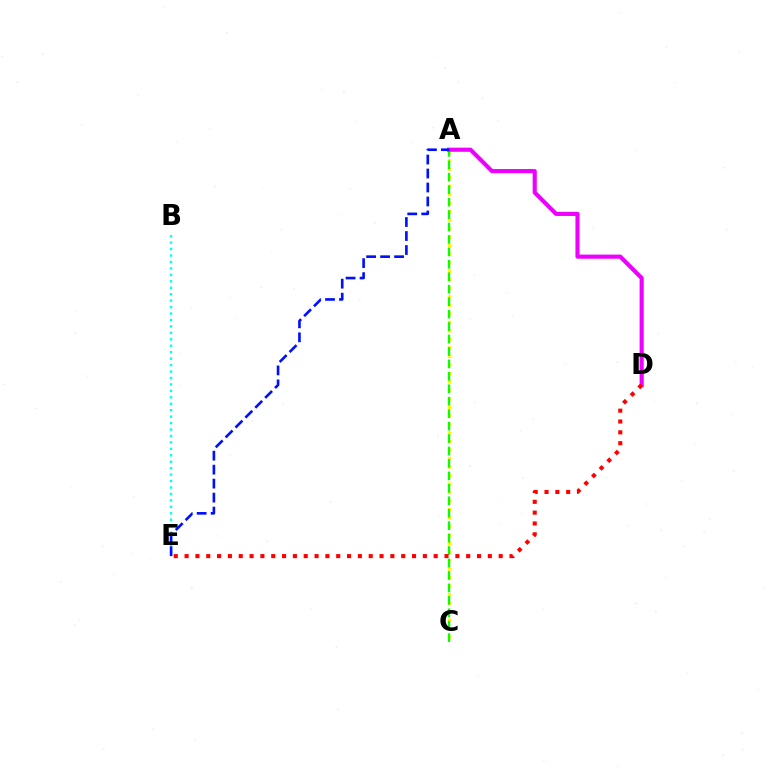{('B', 'E'): [{'color': '#00fff6', 'line_style': 'dotted', 'thickness': 1.75}], ('A', 'C'): [{'color': '#fcf500', 'line_style': 'dotted', 'thickness': 2.31}, {'color': '#08ff00', 'line_style': 'dashed', 'thickness': 1.69}], ('A', 'D'): [{'color': '#ee00ff', 'line_style': 'solid', 'thickness': 2.97}], ('D', 'E'): [{'color': '#ff0000', 'line_style': 'dotted', 'thickness': 2.94}], ('A', 'E'): [{'color': '#0010ff', 'line_style': 'dashed', 'thickness': 1.9}]}